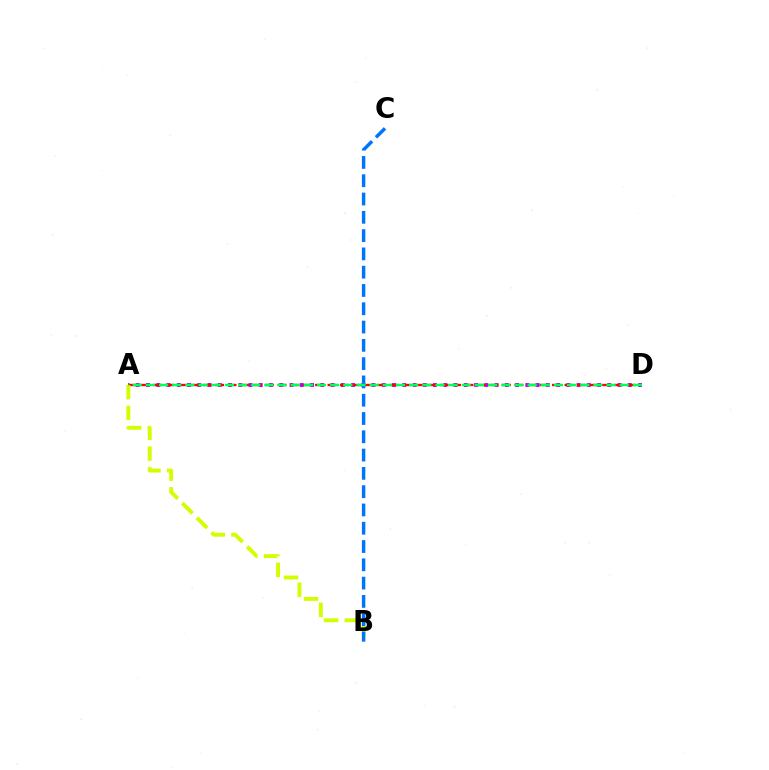{('A', 'D'): [{'color': '#b900ff', 'line_style': 'dotted', 'thickness': 2.79}, {'color': '#ff0000', 'line_style': 'dashed', 'thickness': 1.69}, {'color': '#00ff5c', 'line_style': 'dashed', 'thickness': 1.79}], ('A', 'B'): [{'color': '#d1ff00', 'line_style': 'dashed', 'thickness': 2.81}], ('B', 'C'): [{'color': '#0074ff', 'line_style': 'dashed', 'thickness': 2.48}]}